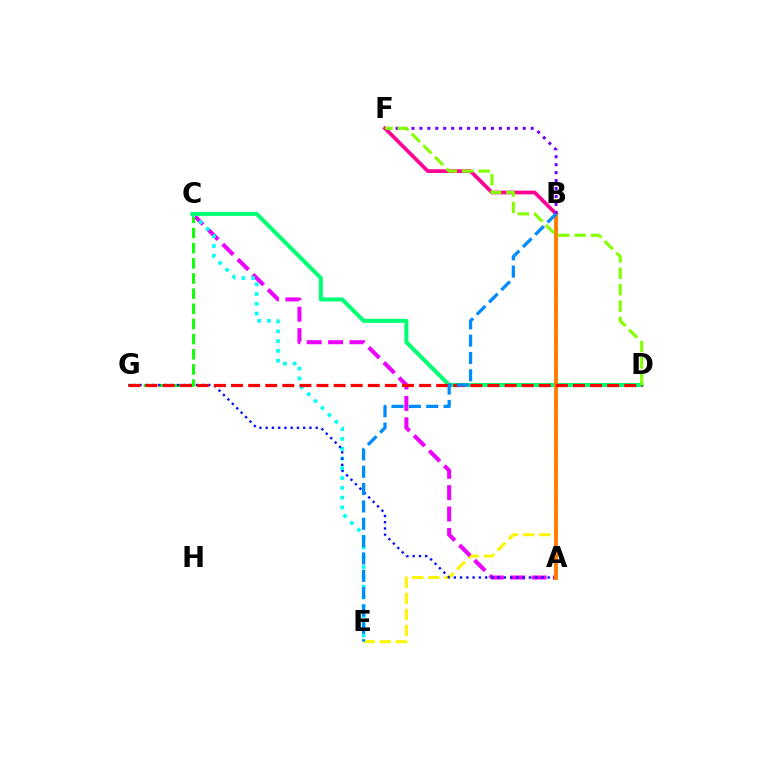{('B', 'E'): [{'color': '#fcf500', 'line_style': 'dashed', 'thickness': 2.19}, {'color': '#008cff', 'line_style': 'dashed', 'thickness': 2.36}], ('A', 'C'): [{'color': '#ee00ff', 'line_style': 'dashed', 'thickness': 2.91}], ('B', 'F'): [{'color': '#ff0094', 'line_style': 'solid', 'thickness': 2.67}, {'color': '#7200ff', 'line_style': 'dotted', 'thickness': 2.16}], ('C', 'G'): [{'color': '#08ff00', 'line_style': 'dashed', 'thickness': 2.06}], ('C', 'E'): [{'color': '#00fff6', 'line_style': 'dotted', 'thickness': 2.66}], ('A', 'G'): [{'color': '#0010ff', 'line_style': 'dotted', 'thickness': 1.7}], ('C', 'D'): [{'color': '#00ff74', 'line_style': 'solid', 'thickness': 2.91}], ('A', 'B'): [{'color': '#ff7c00', 'line_style': 'solid', 'thickness': 2.78}], ('D', 'G'): [{'color': '#ff0000', 'line_style': 'dashed', 'thickness': 2.32}], ('D', 'F'): [{'color': '#84ff00', 'line_style': 'dashed', 'thickness': 2.23}]}